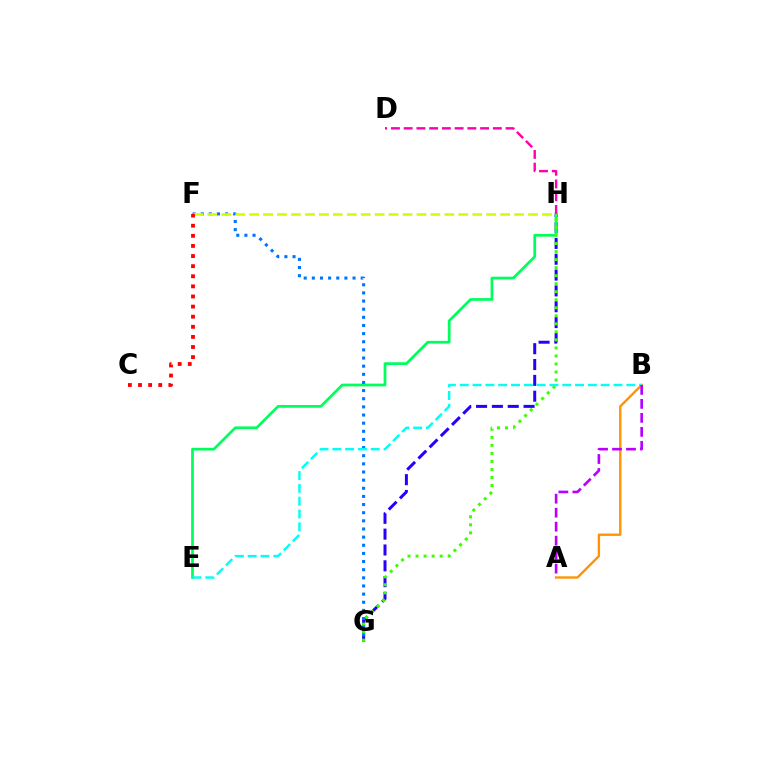{('G', 'H'): [{'color': '#2500ff', 'line_style': 'dashed', 'thickness': 2.15}, {'color': '#3dff00', 'line_style': 'dotted', 'thickness': 2.18}], ('E', 'H'): [{'color': '#00ff5c', 'line_style': 'solid', 'thickness': 1.96}], ('F', 'G'): [{'color': '#0074ff', 'line_style': 'dotted', 'thickness': 2.21}], ('A', 'B'): [{'color': '#ff9400', 'line_style': 'solid', 'thickness': 1.71}, {'color': '#b900ff', 'line_style': 'dashed', 'thickness': 1.9}], ('F', 'H'): [{'color': '#d1ff00', 'line_style': 'dashed', 'thickness': 1.89}], ('B', 'E'): [{'color': '#00fff6', 'line_style': 'dashed', 'thickness': 1.74}], ('D', 'H'): [{'color': '#ff00ac', 'line_style': 'dashed', 'thickness': 1.73}], ('C', 'F'): [{'color': '#ff0000', 'line_style': 'dotted', 'thickness': 2.75}]}